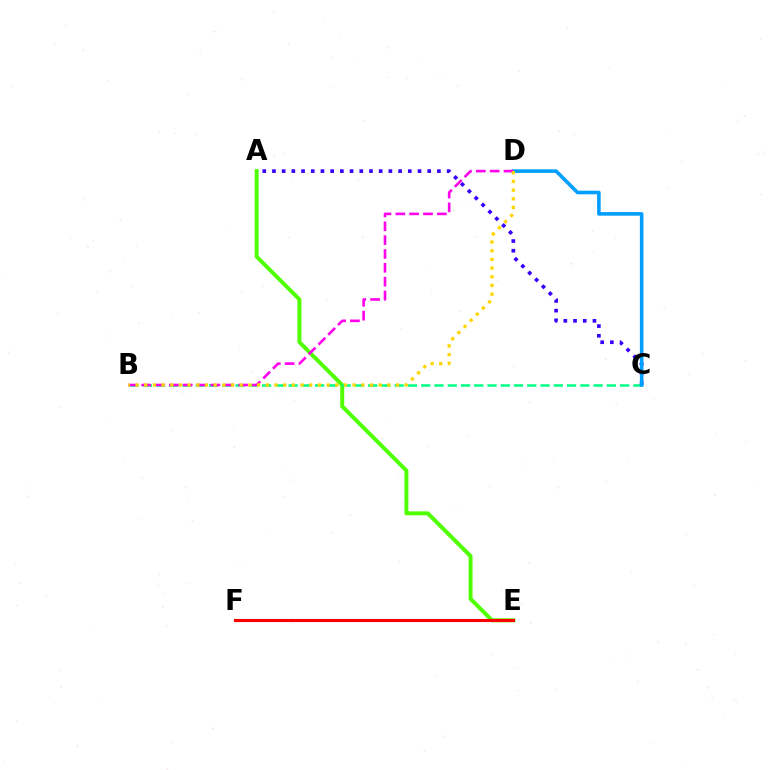{('A', 'E'): [{'color': '#4fff00', 'line_style': 'solid', 'thickness': 2.84}], ('B', 'C'): [{'color': '#00ff86', 'line_style': 'dashed', 'thickness': 1.8}], ('A', 'C'): [{'color': '#3700ff', 'line_style': 'dotted', 'thickness': 2.64}], ('C', 'D'): [{'color': '#009eff', 'line_style': 'solid', 'thickness': 2.58}], ('B', 'D'): [{'color': '#ff00ed', 'line_style': 'dashed', 'thickness': 1.88}, {'color': '#ffd500', 'line_style': 'dotted', 'thickness': 2.36}], ('E', 'F'): [{'color': '#ff0000', 'line_style': 'solid', 'thickness': 2.24}]}